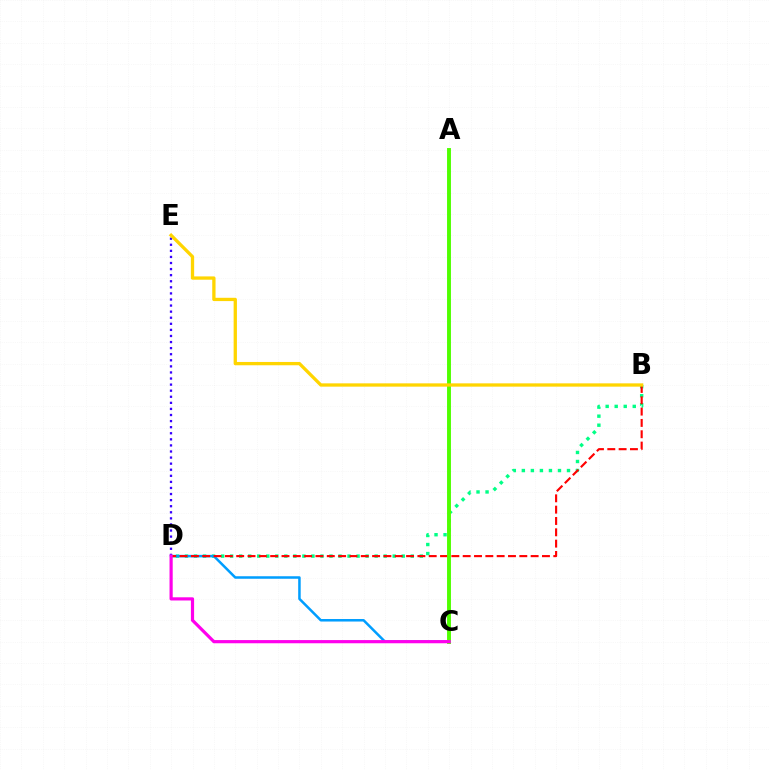{('B', 'D'): [{'color': '#00ff86', 'line_style': 'dotted', 'thickness': 2.45}, {'color': '#ff0000', 'line_style': 'dashed', 'thickness': 1.54}], ('D', 'E'): [{'color': '#3700ff', 'line_style': 'dotted', 'thickness': 1.65}], ('C', 'D'): [{'color': '#009eff', 'line_style': 'solid', 'thickness': 1.81}, {'color': '#ff00ed', 'line_style': 'solid', 'thickness': 2.3}], ('A', 'C'): [{'color': '#4fff00', 'line_style': 'solid', 'thickness': 2.81}], ('B', 'E'): [{'color': '#ffd500', 'line_style': 'solid', 'thickness': 2.38}]}